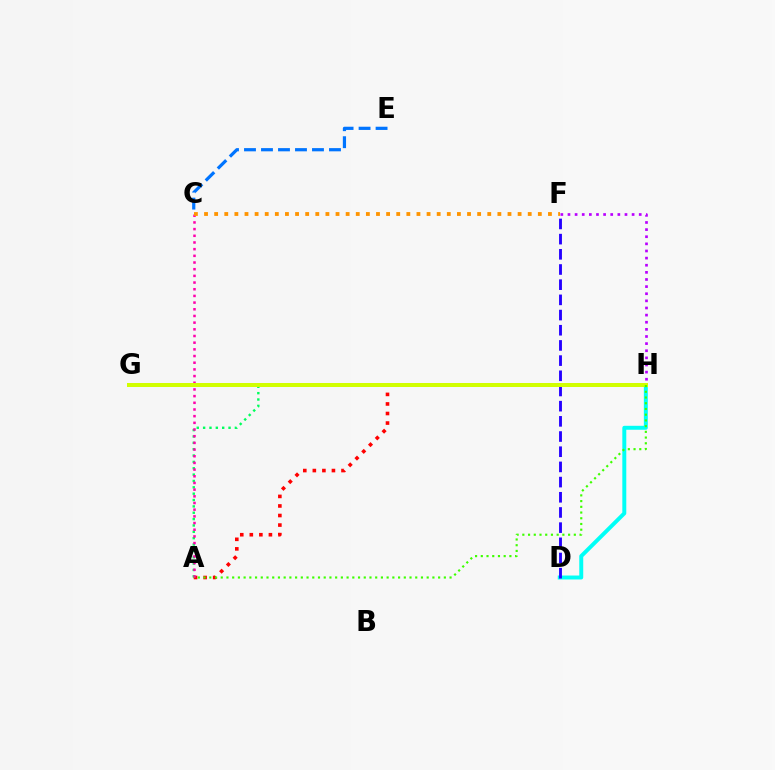{('D', 'H'): [{'color': '#00fff6', 'line_style': 'solid', 'thickness': 2.85}], ('A', 'H'): [{'color': '#ff0000', 'line_style': 'dotted', 'thickness': 2.6}, {'color': '#00ff5c', 'line_style': 'dotted', 'thickness': 1.73}, {'color': '#3dff00', 'line_style': 'dotted', 'thickness': 1.55}], ('D', 'F'): [{'color': '#2500ff', 'line_style': 'dashed', 'thickness': 2.06}], ('F', 'H'): [{'color': '#b900ff', 'line_style': 'dotted', 'thickness': 1.94}], ('A', 'C'): [{'color': '#ff00ac', 'line_style': 'dotted', 'thickness': 1.81}], ('G', 'H'): [{'color': '#d1ff00', 'line_style': 'solid', 'thickness': 2.87}], ('C', 'F'): [{'color': '#ff9400', 'line_style': 'dotted', 'thickness': 2.75}], ('C', 'E'): [{'color': '#0074ff', 'line_style': 'dashed', 'thickness': 2.31}]}